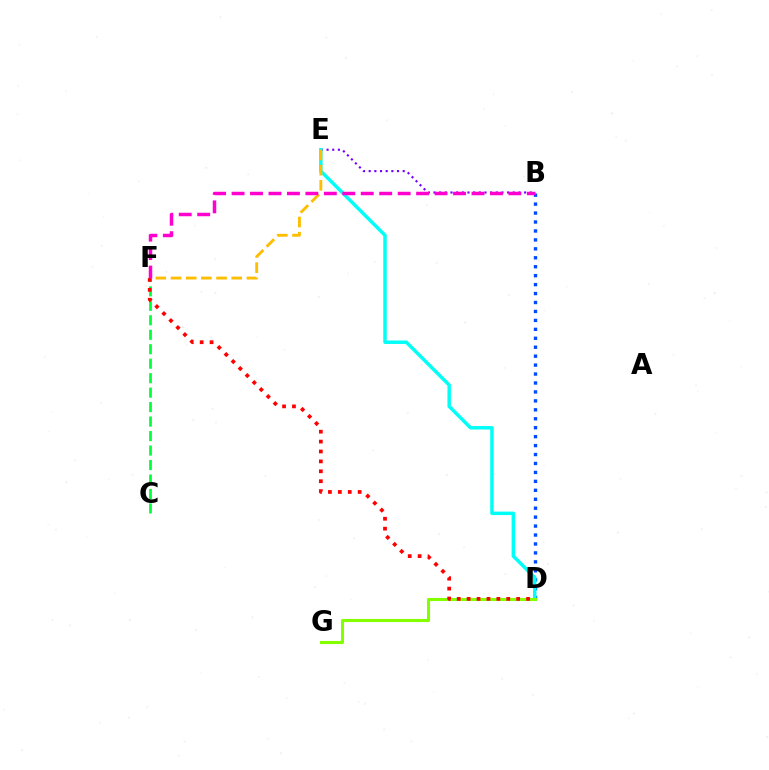{('B', 'E'): [{'color': '#7200ff', 'line_style': 'dotted', 'thickness': 1.54}], ('B', 'D'): [{'color': '#004bff', 'line_style': 'dotted', 'thickness': 2.43}], ('D', 'E'): [{'color': '#00fff6', 'line_style': 'solid', 'thickness': 2.5}], ('D', 'G'): [{'color': '#84ff00', 'line_style': 'solid', 'thickness': 2.23}], ('C', 'F'): [{'color': '#00ff39', 'line_style': 'dashed', 'thickness': 1.97}], ('E', 'F'): [{'color': '#ffbd00', 'line_style': 'dashed', 'thickness': 2.06}], ('D', 'F'): [{'color': '#ff0000', 'line_style': 'dotted', 'thickness': 2.69}], ('B', 'F'): [{'color': '#ff00cf', 'line_style': 'dashed', 'thickness': 2.51}]}